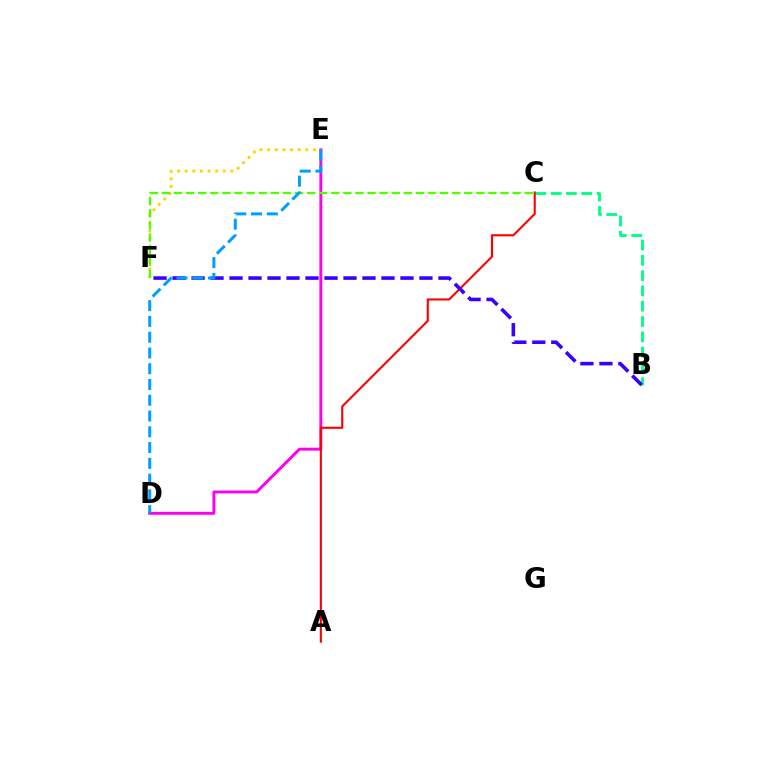{('D', 'E'): [{'color': '#ff00ed', 'line_style': 'solid', 'thickness': 2.1}, {'color': '#009eff', 'line_style': 'dashed', 'thickness': 2.14}], ('B', 'C'): [{'color': '#00ff86', 'line_style': 'dashed', 'thickness': 2.08}], ('E', 'F'): [{'color': '#ffd500', 'line_style': 'dotted', 'thickness': 2.07}], ('A', 'C'): [{'color': '#ff0000', 'line_style': 'solid', 'thickness': 1.52}], ('B', 'F'): [{'color': '#3700ff', 'line_style': 'dashed', 'thickness': 2.58}], ('C', 'F'): [{'color': '#4fff00', 'line_style': 'dashed', 'thickness': 1.64}]}